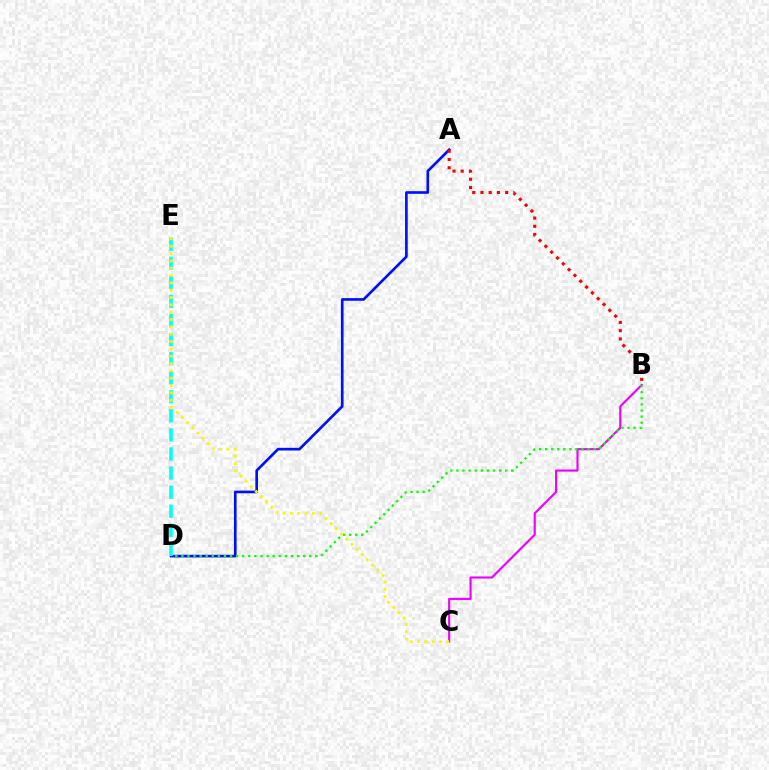{('A', 'D'): [{'color': '#0010ff', 'line_style': 'solid', 'thickness': 1.91}], ('B', 'C'): [{'color': '#ee00ff', 'line_style': 'solid', 'thickness': 1.55}], ('A', 'B'): [{'color': '#ff0000', 'line_style': 'dotted', 'thickness': 2.23}], ('B', 'D'): [{'color': '#08ff00', 'line_style': 'dotted', 'thickness': 1.65}], ('D', 'E'): [{'color': '#00fff6', 'line_style': 'dashed', 'thickness': 2.59}], ('C', 'E'): [{'color': '#fcf500', 'line_style': 'dotted', 'thickness': 1.99}]}